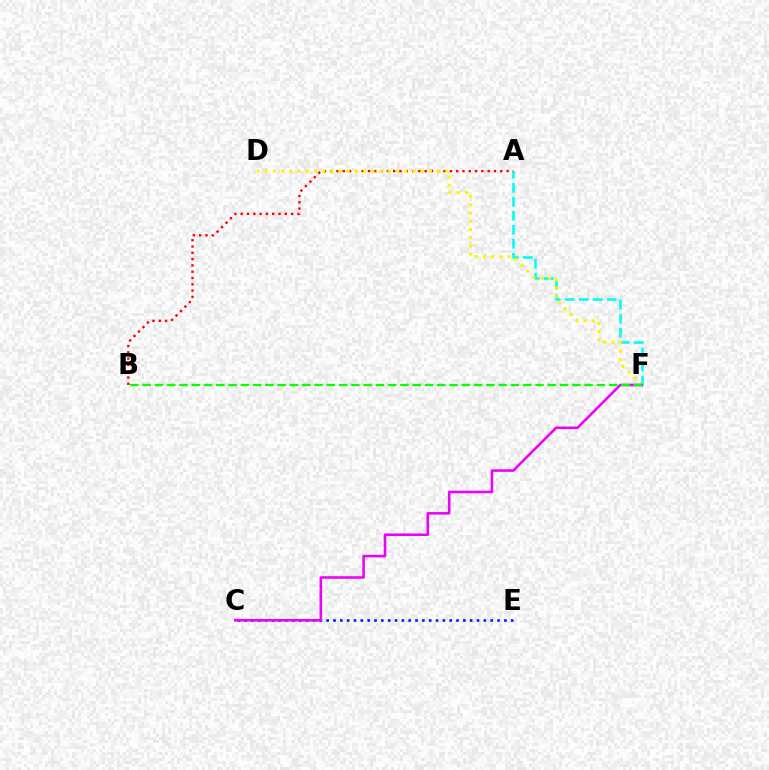{('A', 'F'): [{'color': '#00fff6', 'line_style': 'dashed', 'thickness': 1.9}], ('A', 'B'): [{'color': '#ff0000', 'line_style': 'dotted', 'thickness': 1.71}], ('C', 'E'): [{'color': '#0010ff', 'line_style': 'dotted', 'thickness': 1.86}], ('D', 'F'): [{'color': '#fcf500', 'line_style': 'dotted', 'thickness': 2.23}], ('C', 'F'): [{'color': '#ee00ff', 'line_style': 'solid', 'thickness': 1.85}], ('B', 'F'): [{'color': '#08ff00', 'line_style': 'dashed', 'thickness': 1.67}]}